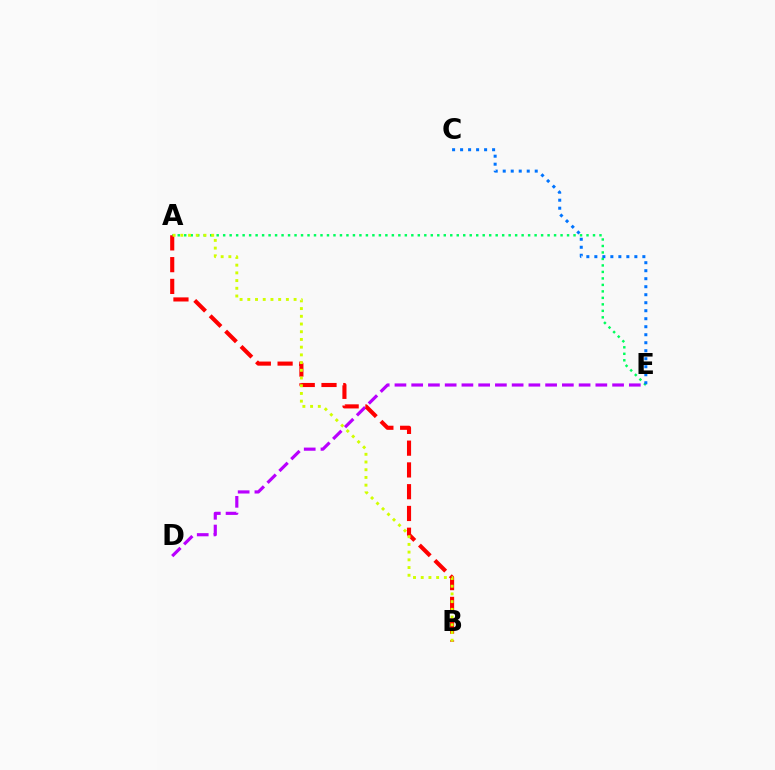{('A', 'E'): [{'color': '#00ff5c', 'line_style': 'dotted', 'thickness': 1.76}], ('D', 'E'): [{'color': '#b900ff', 'line_style': 'dashed', 'thickness': 2.27}], ('A', 'B'): [{'color': '#ff0000', 'line_style': 'dashed', 'thickness': 2.96}, {'color': '#d1ff00', 'line_style': 'dotted', 'thickness': 2.1}], ('C', 'E'): [{'color': '#0074ff', 'line_style': 'dotted', 'thickness': 2.17}]}